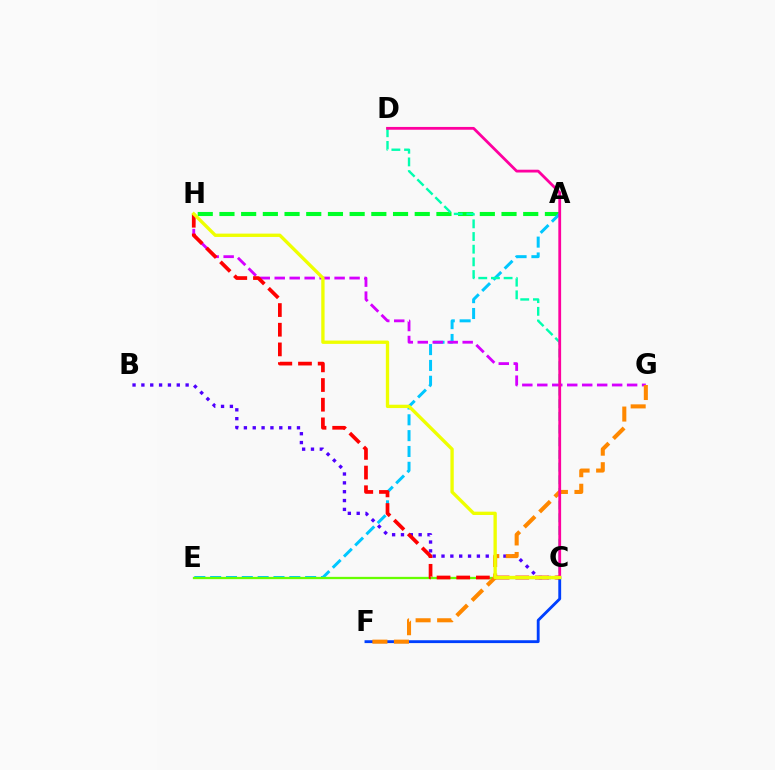{('A', 'H'): [{'color': '#00ff27', 'line_style': 'dashed', 'thickness': 2.95}], ('A', 'E'): [{'color': '#00c7ff', 'line_style': 'dashed', 'thickness': 2.15}], ('C', 'F'): [{'color': '#003fff', 'line_style': 'solid', 'thickness': 2.05}], ('C', 'E'): [{'color': '#66ff00', 'line_style': 'solid', 'thickness': 1.64}], ('G', 'H'): [{'color': '#d600ff', 'line_style': 'dashed', 'thickness': 2.03}], ('B', 'C'): [{'color': '#4f00ff', 'line_style': 'dotted', 'thickness': 2.4}], ('C', 'D'): [{'color': '#00ffaf', 'line_style': 'dashed', 'thickness': 1.72}, {'color': '#ff00a0', 'line_style': 'solid', 'thickness': 2.01}], ('F', 'G'): [{'color': '#ff8800', 'line_style': 'dashed', 'thickness': 2.93}], ('C', 'H'): [{'color': '#ff0000', 'line_style': 'dashed', 'thickness': 2.67}, {'color': '#eeff00', 'line_style': 'solid', 'thickness': 2.4}]}